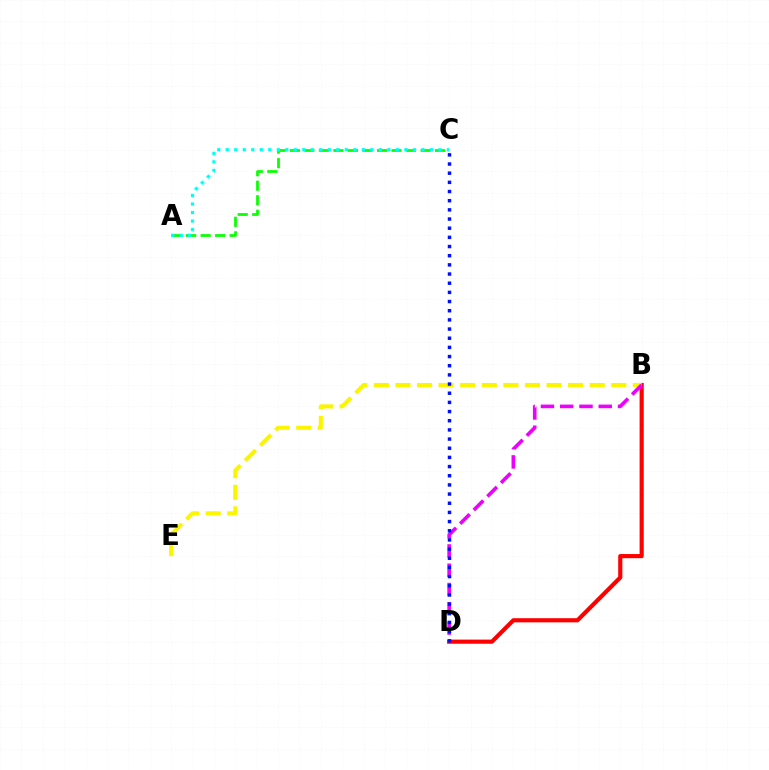{('B', 'D'): [{'color': '#ff0000', 'line_style': 'solid', 'thickness': 2.99}, {'color': '#ee00ff', 'line_style': 'dashed', 'thickness': 2.62}], ('B', 'E'): [{'color': '#fcf500', 'line_style': 'dashed', 'thickness': 2.93}], ('C', 'D'): [{'color': '#0010ff', 'line_style': 'dotted', 'thickness': 2.49}], ('A', 'C'): [{'color': '#08ff00', 'line_style': 'dashed', 'thickness': 1.97}, {'color': '#00fff6', 'line_style': 'dotted', 'thickness': 2.31}]}